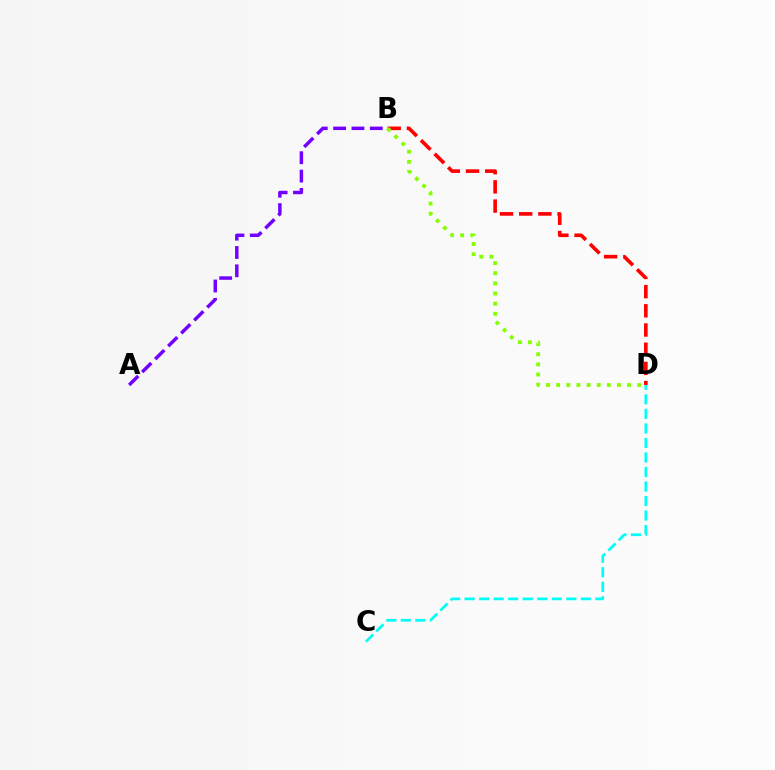{('A', 'B'): [{'color': '#7200ff', 'line_style': 'dashed', 'thickness': 2.49}], ('C', 'D'): [{'color': '#00fff6', 'line_style': 'dashed', 'thickness': 1.97}], ('B', 'D'): [{'color': '#ff0000', 'line_style': 'dashed', 'thickness': 2.61}, {'color': '#84ff00', 'line_style': 'dotted', 'thickness': 2.75}]}